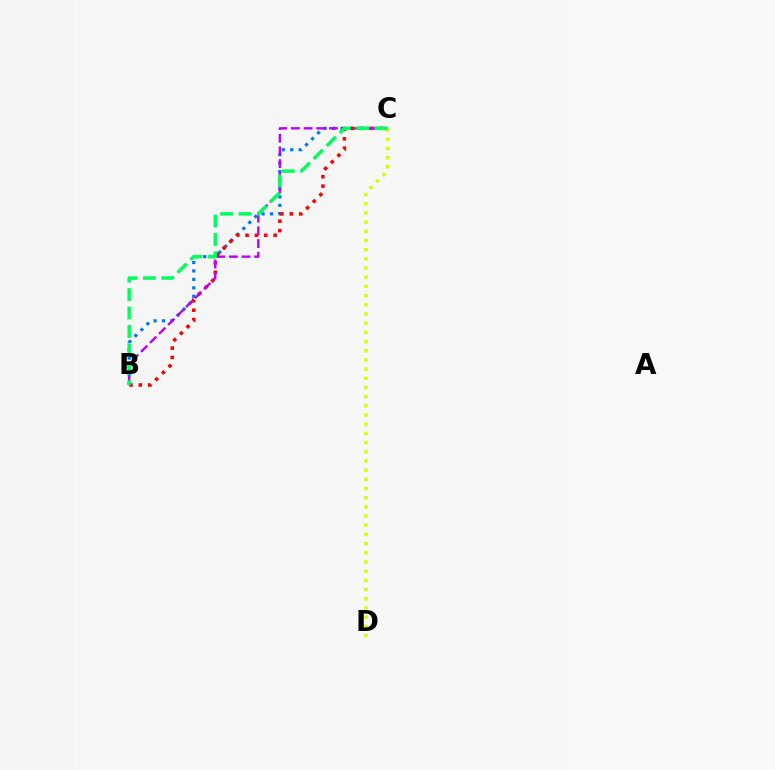{('B', 'C'): [{'color': '#0074ff', 'line_style': 'dotted', 'thickness': 2.29}, {'color': '#ff0000', 'line_style': 'dotted', 'thickness': 2.55}, {'color': '#b900ff', 'line_style': 'dashed', 'thickness': 1.73}, {'color': '#00ff5c', 'line_style': 'dashed', 'thickness': 2.5}], ('C', 'D'): [{'color': '#d1ff00', 'line_style': 'dotted', 'thickness': 2.5}]}